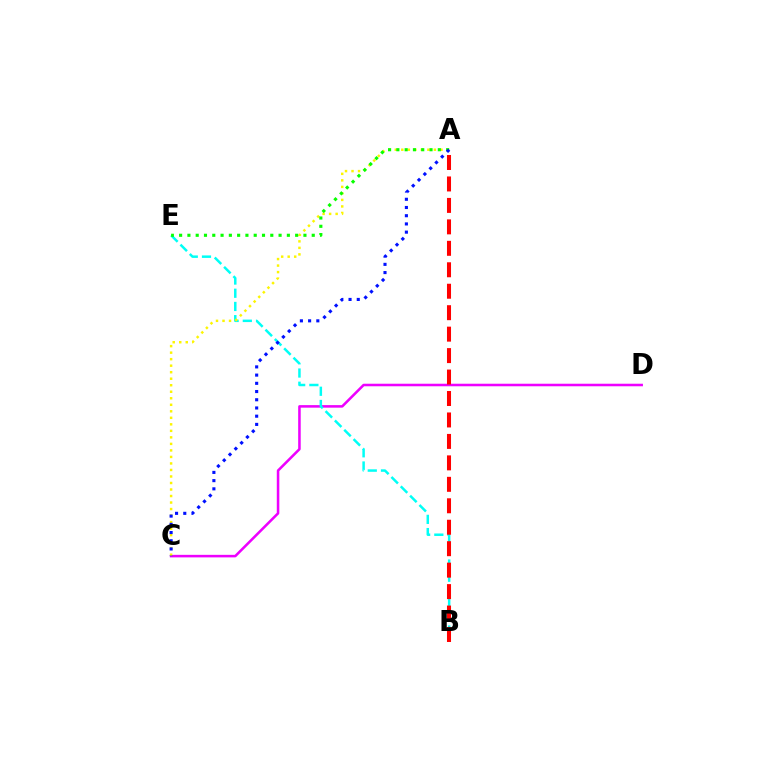{('C', 'D'): [{'color': '#ee00ff', 'line_style': 'solid', 'thickness': 1.83}], ('B', 'E'): [{'color': '#00fff6', 'line_style': 'dashed', 'thickness': 1.79}], ('A', 'C'): [{'color': '#fcf500', 'line_style': 'dotted', 'thickness': 1.77}, {'color': '#0010ff', 'line_style': 'dotted', 'thickness': 2.23}], ('A', 'E'): [{'color': '#08ff00', 'line_style': 'dotted', 'thickness': 2.25}], ('A', 'B'): [{'color': '#ff0000', 'line_style': 'dashed', 'thickness': 2.91}]}